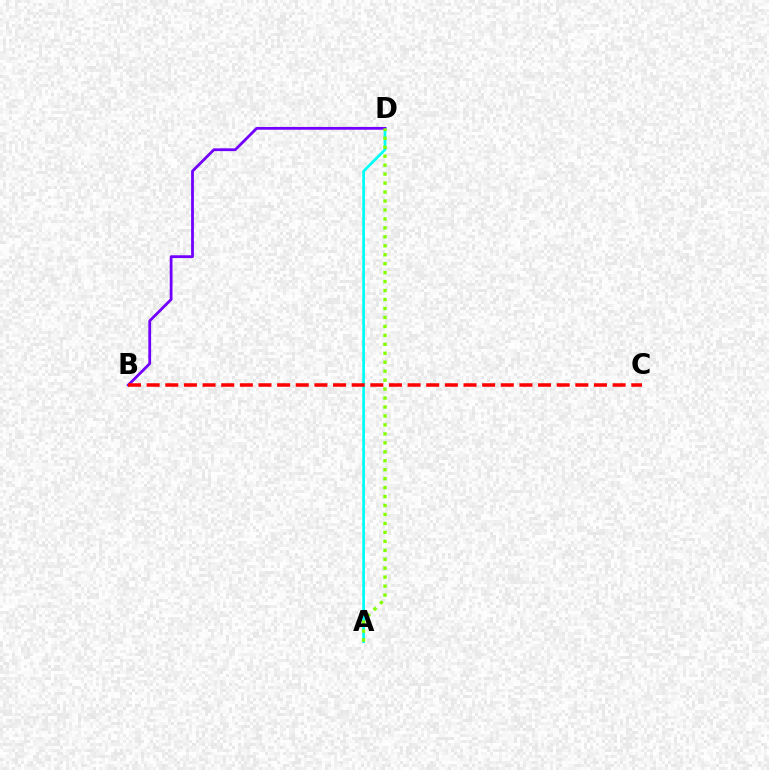{('A', 'D'): [{'color': '#00fff6', 'line_style': 'solid', 'thickness': 1.95}, {'color': '#84ff00', 'line_style': 'dotted', 'thickness': 2.43}], ('B', 'D'): [{'color': '#7200ff', 'line_style': 'solid', 'thickness': 2.01}], ('B', 'C'): [{'color': '#ff0000', 'line_style': 'dashed', 'thickness': 2.53}]}